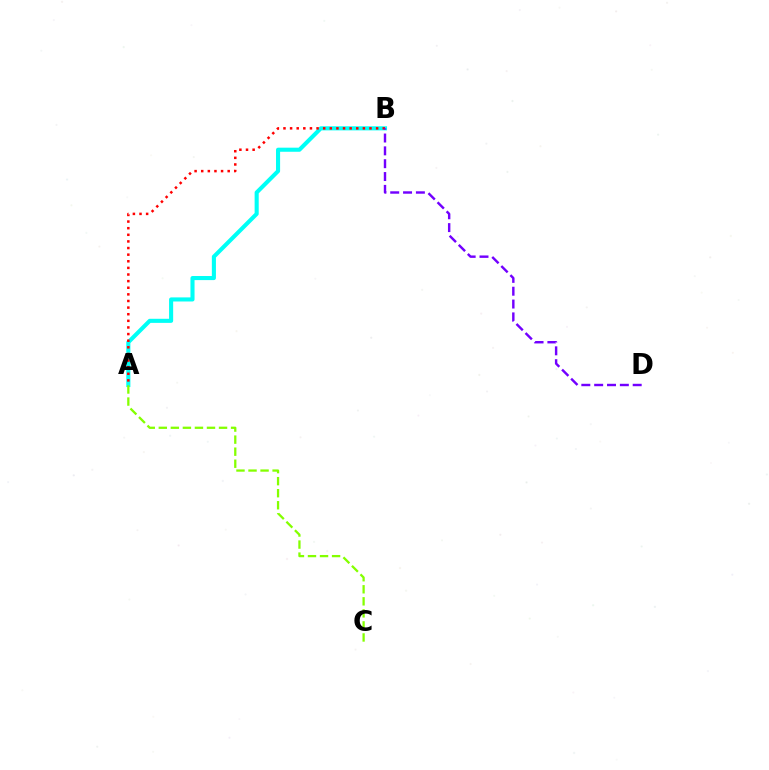{('A', 'B'): [{'color': '#00fff6', 'line_style': 'solid', 'thickness': 2.94}, {'color': '#ff0000', 'line_style': 'dotted', 'thickness': 1.8}], ('A', 'C'): [{'color': '#84ff00', 'line_style': 'dashed', 'thickness': 1.64}], ('B', 'D'): [{'color': '#7200ff', 'line_style': 'dashed', 'thickness': 1.74}]}